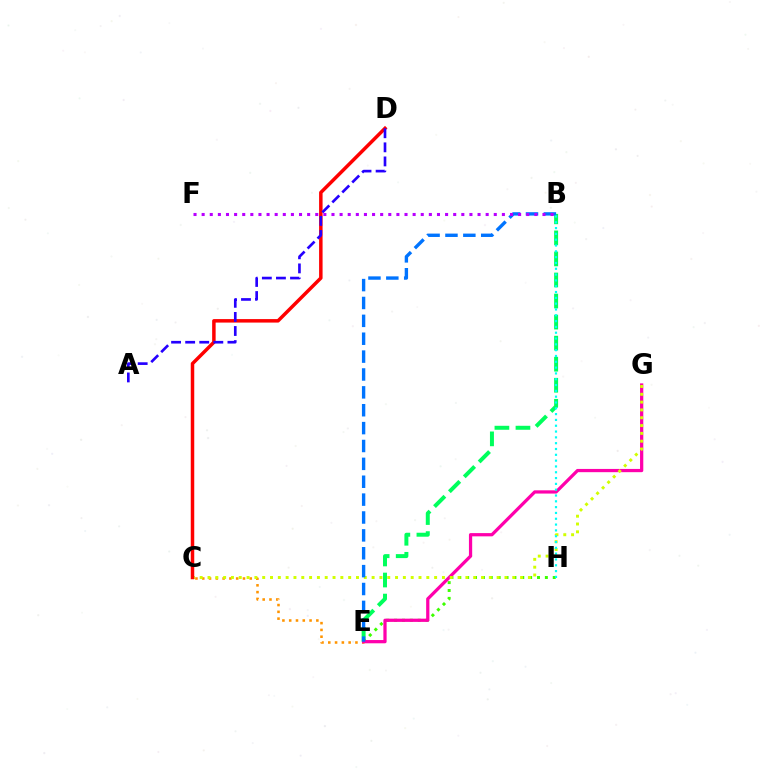{('B', 'E'): [{'color': '#00ff5c', 'line_style': 'dashed', 'thickness': 2.86}, {'color': '#0074ff', 'line_style': 'dashed', 'thickness': 2.43}], ('E', 'H'): [{'color': '#3dff00', 'line_style': 'dotted', 'thickness': 2.14}], ('C', 'E'): [{'color': '#ff9400', 'line_style': 'dotted', 'thickness': 1.84}], ('E', 'G'): [{'color': '#ff00ac', 'line_style': 'solid', 'thickness': 2.34}], ('C', 'G'): [{'color': '#d1ff00', 'line_style': 'dotted', 'thickness': 2.12}], ('C', 'D'): [{'color': '#ff0000', 'line_style': 'solid', 'thickness': 2.51}], ('A', 'D'): [{'color': '#2500ff', 'line_style': 'dashed', 'thickness': 1.91}], ('B', 'F'): [{'color': '#b900ff', 'line_style': 'dotted', 'thickness': 2.2}], ('B', 'H'): [{'color': '#00fff6', 'line_style': 'dotted', 'thickness': 1.58}]}